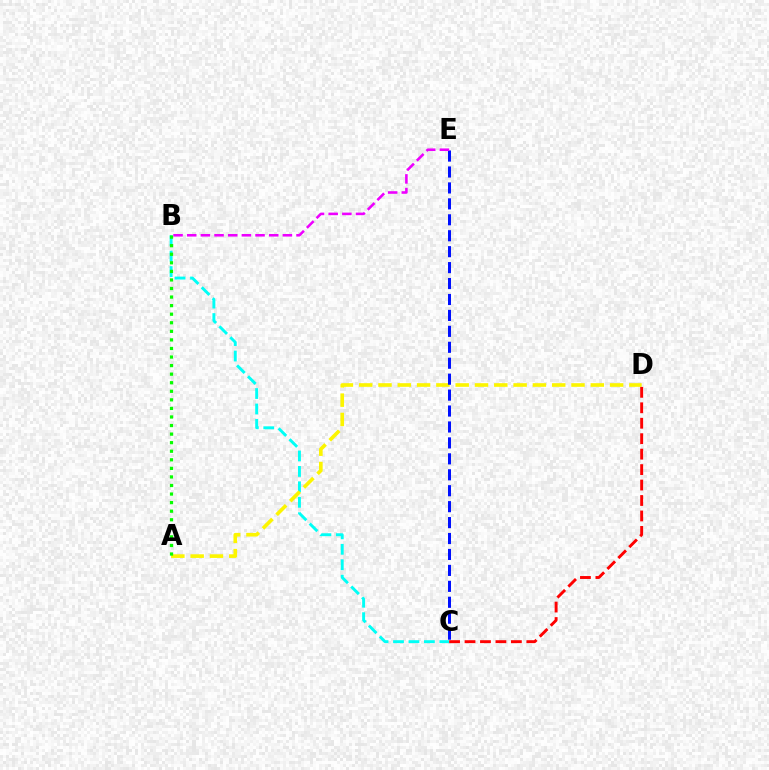{('B', 'C'): [{'color': '#00fff6', 'line_style': 'dashed', 'thickness': 2.1}], ('A', 'D'): [{'color': '#fcf500', 'line_style': 'dashed', 'thickness': 2.62}], ('C', 'E'): [{'color': '#0010ff', 'line_style': 'dashed', 'thickness': 2.16}], ('B', 'E'): [{'color': '#ee00ff', 'line_style': 'dashed', 'thickness': 1.86}], ('C', 'D'): [{'color': '#ff0000', 'line_style': 'dashed', 'thickness': 2.1}], ('A', 'B'): [{'color': '#08ff00', 'line_style': 'dotted', 'thickness': 2.33}]}